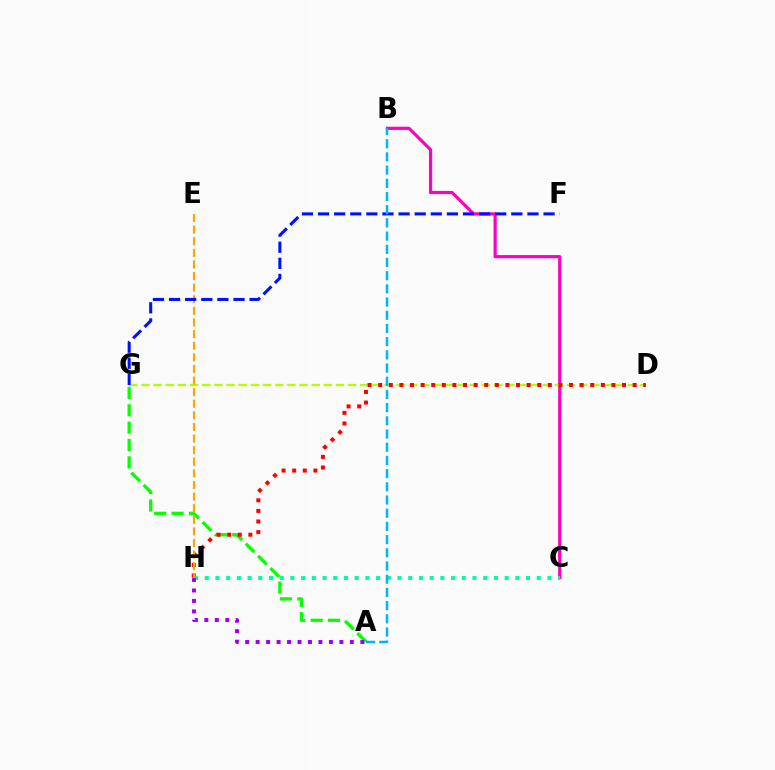{('B', 'C'): [{'color': '#ff00bd', 'line_style': 'solid', 'thickness': 2.3}], ('D', 'G'): [{'color': '#b3ff00', 'line_style': 'dashed', 'thickness': 1.65}], ('A', 'G'): [{'color': '#08ff00', 'line_style': 'dashed', 'thickness': 2.36}], ('D', 'H'): [{'color': '#ff0000', 'line_style': 'dotted', 'thickness': 2.88}], ('C', 'H'): [{'color': '#00ff9d', 'line_style': 'dotted', 'thickness': 2.91}], ('E', 'H'): [{'color': '#ffa500', 'line_style': 'dashed', 'thickness': 1.58}], ('A', 'H'): [{'color': '#9b00ff', 'line_style': 'dotted', 'thickness': 2.84}], ('F', 'G'): [{'color': '#0010ff', 'line_style': 'dashed', 'thickness': 2.19}], ('A', 'B'): [{'color': '#00b5ff', 'line_style': 'dashed', 'thickness': 1.79}]}